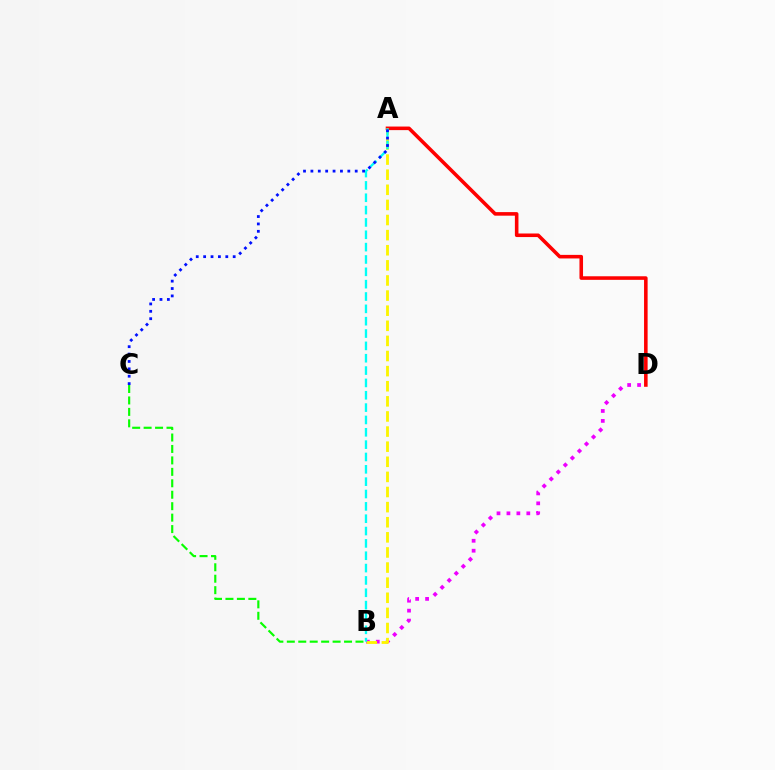{('B', 'D'): [{'color': '#ee00ff', 'line_style': 'dotted', 'thickness': 2.7}], ('B', 'C'): [{'color': '#08ff00', 'line_style': 'dashed', 'thickness': 1.55}], ('A', 'D'): [{'color': '#ff0000', 'line_style': 'solid', 'thickness': 2.57}], ('A', 'B'): [{'color': '#fcf500', 'line_style': 'dashed', 'thickness': 2.05}, {'color': '#00fff6', 'line_style': 'dashed', 'thickness': 1.68}], ('A', 'C'): [{'color': '#0010ff', 'line_style': 'dotted', 'thickness': 2.01}]}